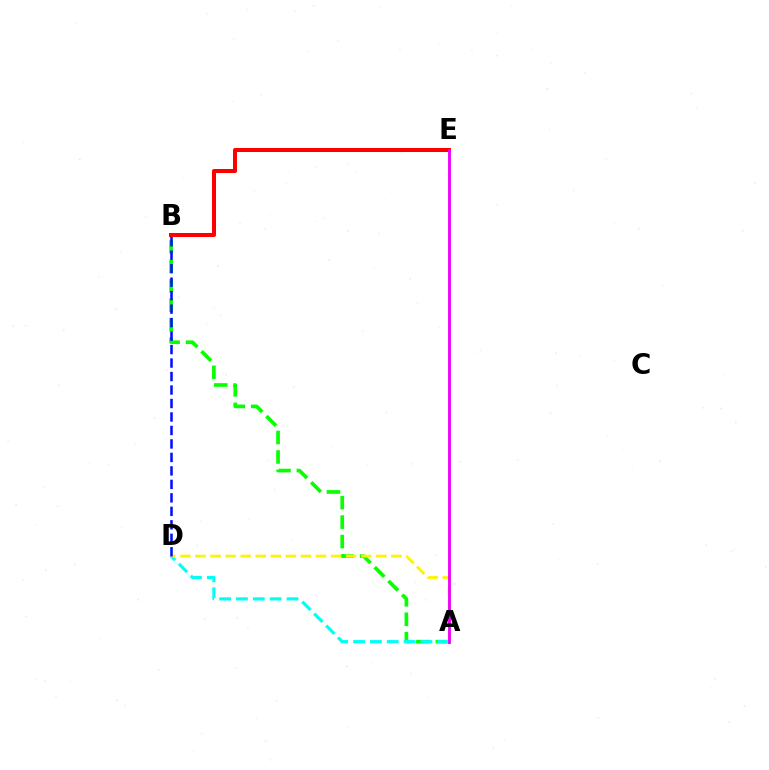{('B', 'E'): [{'color': '#ff0000', 'line_style': 'solid', 'thickness': 2.89}], ('A', 'B'): [{'color': '#08ff00', 'line_style': 'dashed', 'thickness': 2.64}], ('A', 'D'): [{'color': '#00fff6', 'line_style': 'dashed', 'thickness': 2.29}, {'color': '#fcf500', 'line_style': 'dashed', 'thickness': 2.05}], ('B', 'D'): [{'color': '#0010ff', 'line_style': 'dashed', 'thickness': 1.83}], ('A', 'E'): [{'color': '#ee00ff', 'line_style': 'solid', 'thickness': 2.05}]}